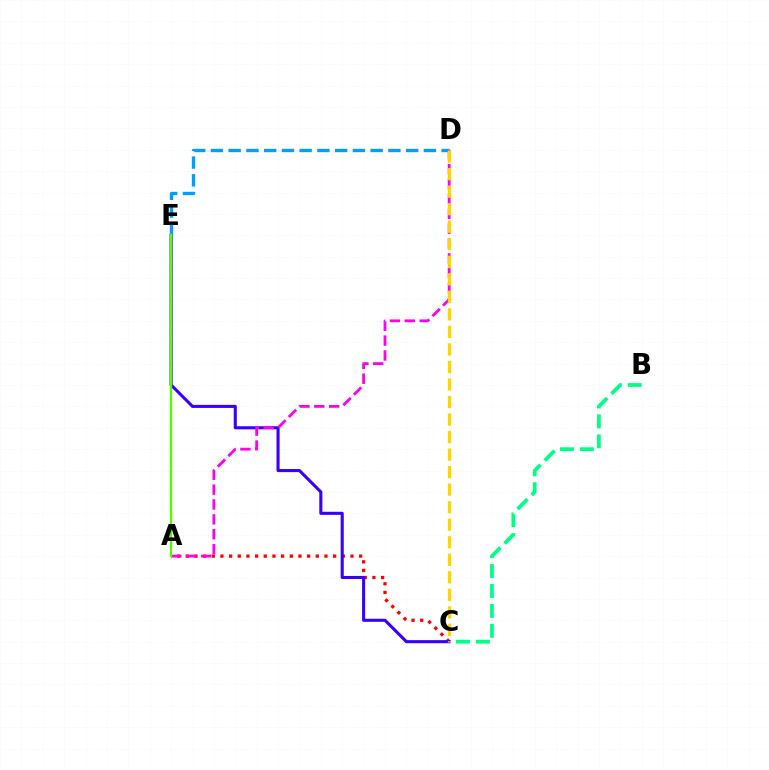{('B', 'C'): [{'color': '#00ff86', 'line_style': 'dashed', 'thickness': 2.7}], ('A', 'C'): [{'color': '#ff0000', 'line_style': 'dotted', 'thickness': 2.36}], ('C', 'E'): [{'color': '#3700ff', 'line_style': 'solid', 'thickness': 2.22}], ('A', 'D'): [{'color': '#ff00ed', 'line_style': 'dashed', 'thickness': 2.02}], ('D', 'E'): [{'color': '#009eff', 'line_style': 'dashed', 'thickness': 2.41}], ('C', 'D'): [{'color': '#ffd500', 'line_style': 'dashed', 'thickness': 2.38}], ('A', 'E'): [{'color': '#4fff00', 'line_style': 'solid', 'thickness': 1.67}]}